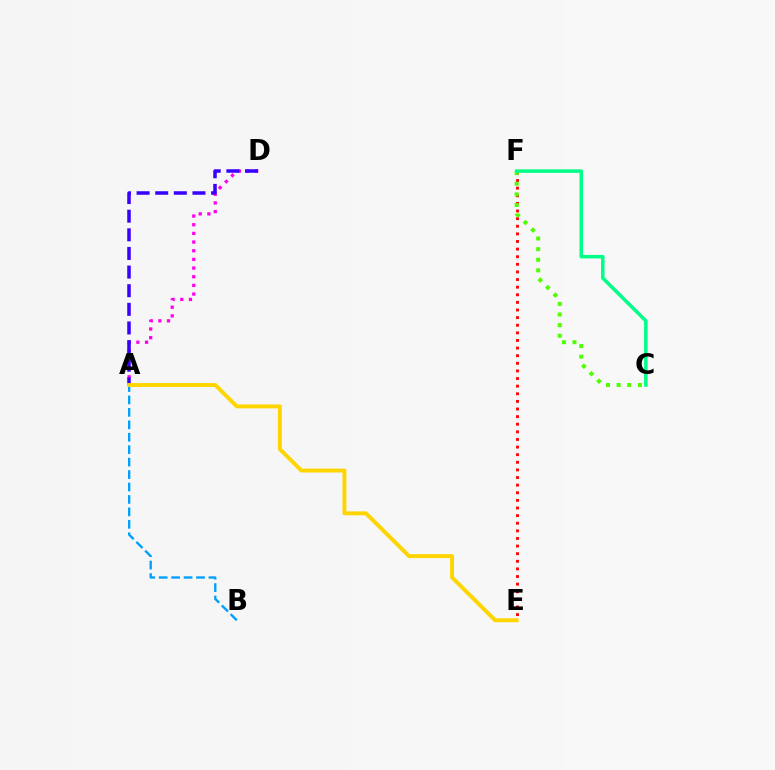{('E', 'F'): [{'color': '#ff0000', 'line_style': 'dotted', 'thickness': 2.07}], ('C', 'F'): [{'color': '#4fff00', 'line_style': 'dotted', 'thickness': 2.89}, {'color': '#00ff86', 'line_style': 'solid', 'thickness': 2.52}], ('A', 'D'): [{'color': '#ff00ed', 'line_style': 'dotted', 'thickness': 2.35}, {'color': '#3700ff', 'line_style': 'dashed', 'thickness': 2.53}], ('A', 'B'): [{'color': '#009eff', 'line_style': 'dashed', 'thickness': 1.69}], ('A', 'E'): [{'color': '#ffd500', 'line_style': 'solid', 'thickness': 2.82}]}